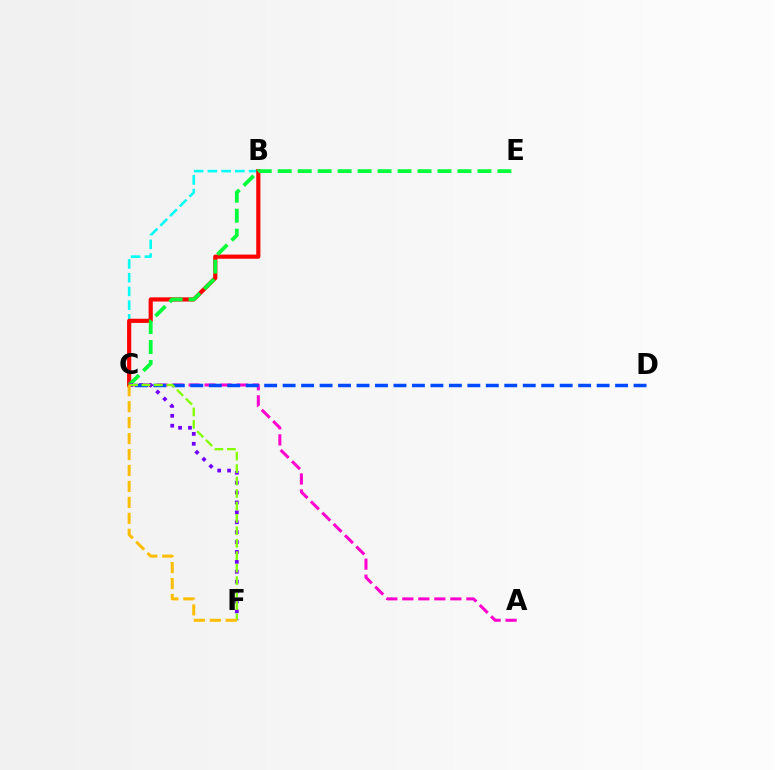{('B', 'C'): [{'color': '#00fff6', 'line_style': 'dashed', 'thickness': 1.86}, {'color': '#ff0000', 'line_style': 'solid', 'thickness': 2.99}], ('A', 'C'): [{'color': '#ff00cf', 'line_style': 'dashed', 'thickness': 2.17}], ('C', 'E'): [{'color': '#00ff39', 'line_style': 'dashed', 'thickness': 2.71}], ('C', 'F'): [{'color': '#7200ff', 'line_style': 'dotted', 'thickness': 2.69}, {'color': '#84ff00', 'line_style': 'dashed', 'thickness': 1.69}, {'color': '#ffbd00', 'line_style': 'dashed', 'thickness': 2.17}], ('C', 'D'): [{'color': '#004bff', 'line_style': 'dashed', 'thickness': 2.51}]}